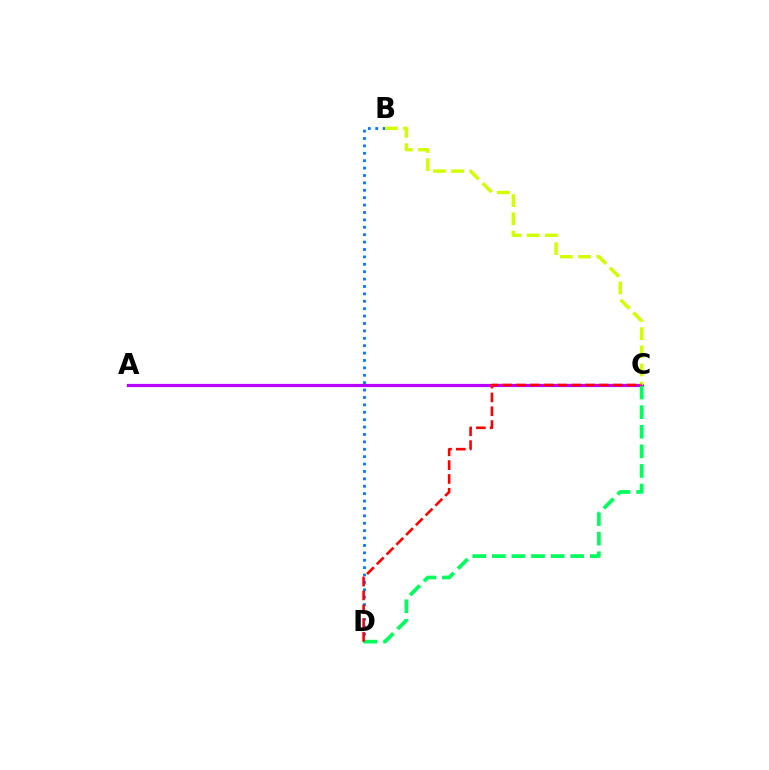{('A', 'C'): [{'color': '#b900ff', 'line_style': 'solid', 'thickness': 2.3}], ('B', 'D'): [{'color': '#0074ff', 'line_style': 'dotted', 'thickness': 2.01}], ('B', 'C'): [{'color': '#d1ff00', 'line_style': 'dashed', 'thickness': 2.47}], ('C', 'D'): [{'color': '#00ff5c', 'line_style': 'dashed', 'thickness': 2.66}, {'color': '#ff0000', 'line_style': 'dashed', 'thickness': 1.88}]}